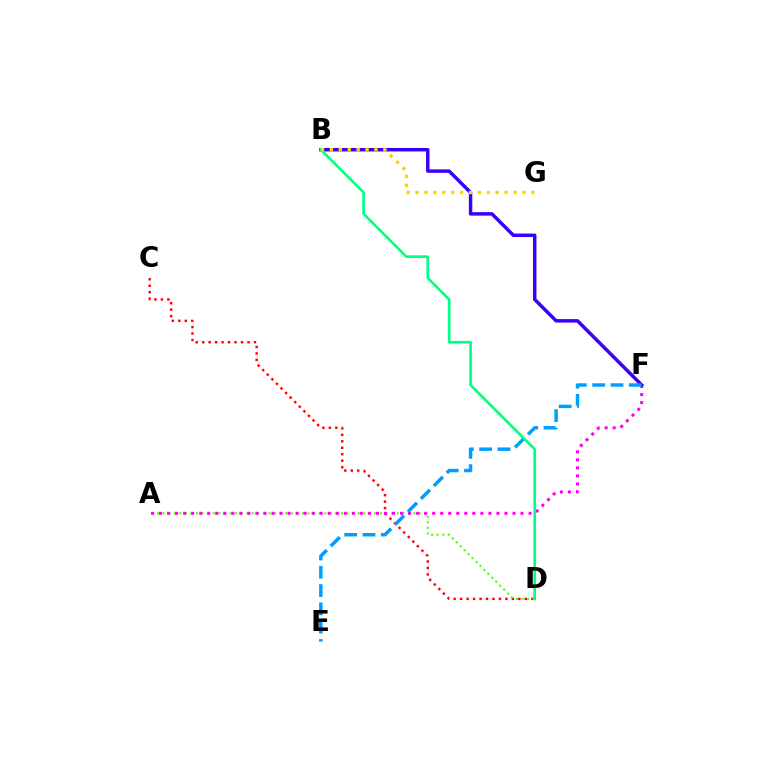{('C', 'D'): [{'color': '#ff0000', 'line_style': 'dotted', 'thickness': 1.76}], ('A', 'D'): [{'color': '#4fff00', 'line_style': 'dotted', 'thickness': 1.51}], ('A', 'F'): [{'color': '#ff00ed', 'line_style': 'dotted', 'thickness': 2.18}], ('B', 'F'): [{'color': '#3700ff', 'line_style': 'solid', 'thickness': 2.49}], ('E', 'F'): [{'color': '#009eff', 'line_style': 'dashed', 'thickness': 2.49}], ('B', 'D'): [{'color': '#00ff86', 'line_style': 'solid', 'thickness': 1.91}], ('B', 'G'): [{'color': '#ffd500', 'line_style': 'dotted', 'thickness': 2.42}]}